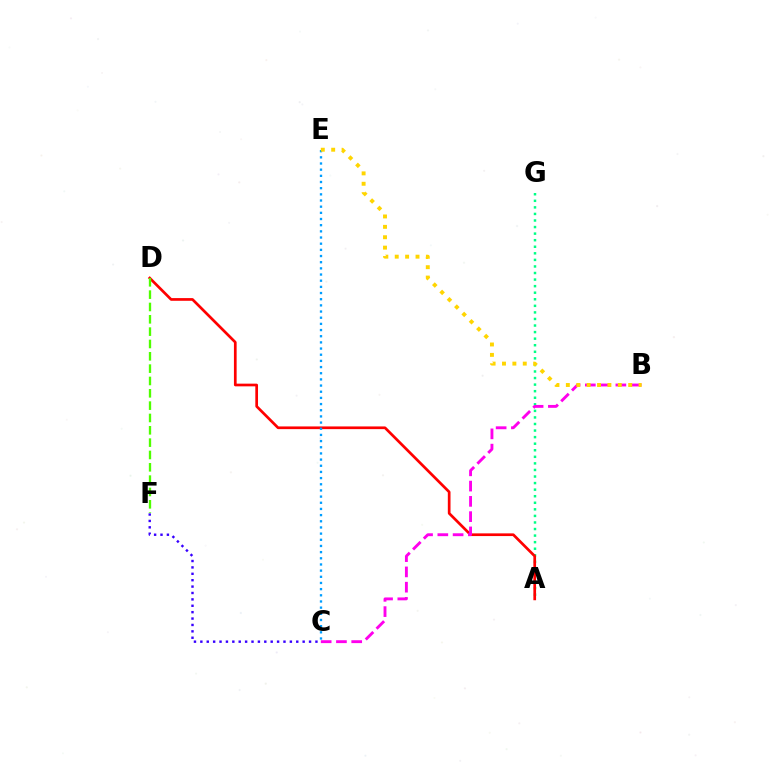{('A', 'G'): [{'color': '#00ff86', 'line_style': 'dotted', 'thickness': 1.78}], ('A', 'D'): [{'color': '#ff0000', 'line_style': 'solid', 'thickness': 1.94}], ('B', 'C'): [{'color': '#ff00ed', 'line_style': 'dashed', 'thickness': 2.07}], ('C', 'E'): [{'color': '#009eff', 'line_style': 'dotted', 'thickness': 1.68}], ('C', 'F'): [{'color': '#3700ff', 'line_style': 'dotted', 'thickness': 1.74}], ('B', 'E'): [{'color': '#ffd500', 'line_style': 'dotted', 'thickness': 2.82}], ('D', 'F'): [{'color': '#4fff00', 'line_style': 'dashed', 'thickness': 1.68}]}